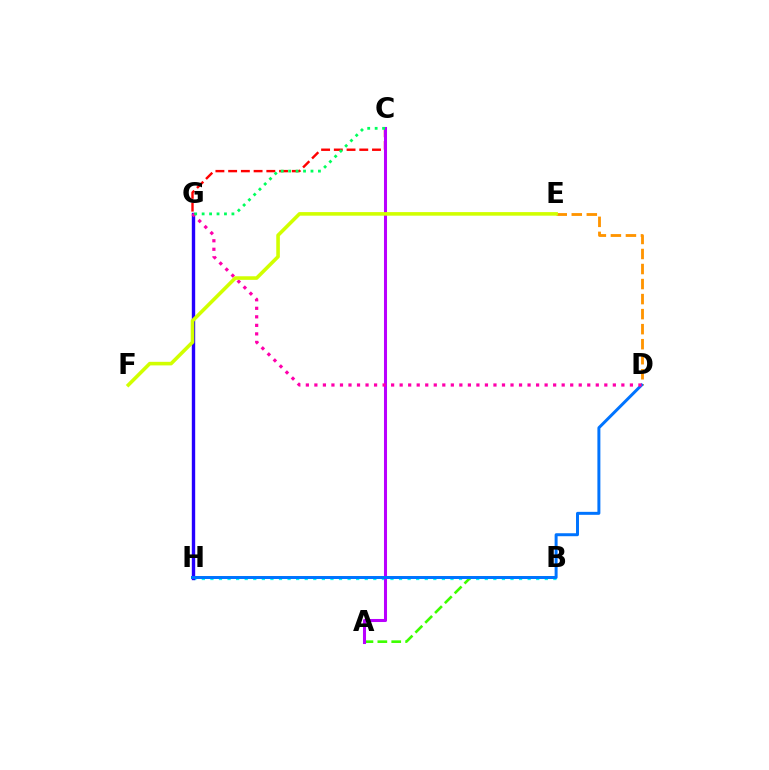{('C', 'G'): [{'color': '#ff0000', 'line_style': 'dashed', 'thickness': 1.73}, {'color': '#00ff5c', 'line_style': 'dotted', 'thickness': 2.02}], ('B', 'H'): [{'color': '#00fff6', 'line_style': 'dotted', 'thickness': 2.33}], ('G', 'H'): [{'color': '#2500ff', 'line_style': 'solid', 'thickness': 2.43}], ('A', 'B'): [{'color': '#3dff00', 'line_style': 'dashed', 'thickness': 1.89}], ('D', 'E'): [{'color': '#ff9400', 'line_style': 'dashed', 'thickness': 2.04}], ('A', 'C'): [{'color': '#b900ff', 'line_style': 'solid', 'thickness': 2.19}], ('D', 'H'): [{'color': '#0074ff', 'line_style': 'solid', 'thickness': 2.14}], ('D', 'G'): [{'color': '#ff00ac', 'line_style': 'dotted', 'thickness': 2.32}], ('E', 'F'): [{'color': '#d1ff00', 'line_style': 'solid', 'thickness': 2.58}]}